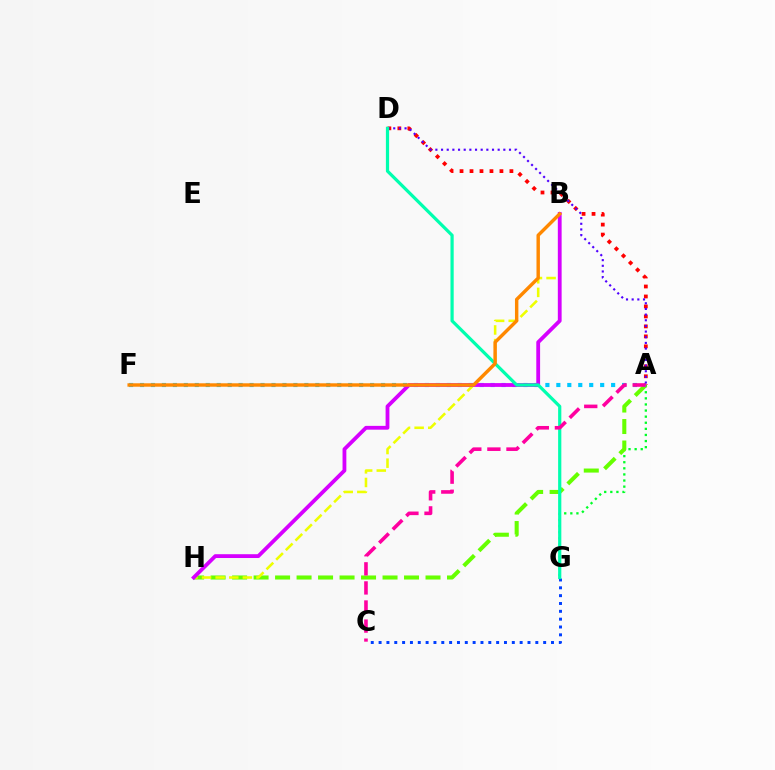{('A', 'G'): [{'color': '#00ff27', 'line_style': 'dotted', 'thickness': 1.66}], ('C', 'G'): [{'color': '#003fff', 'line_style': 'dotted', 'thickness': 2.13}], ('A', 'H'): [{'color': '#66ff00', 'line_style': 'dashed', 'thickness': 2.92}], ('A', 'D'): [{'color': '#ff0000', 'line_style': 'dotted', 'thickness': 2.71}, {'color': '#4f00ff', 'line_style': 'dotted', 'thickness': 1.54}], ('A', 'F'): [{'color': '#00c7ff', 'line_style': 'dotted', 'thickness': 2.98}], ('B', 'H'): [{'color': '#eeff00', 'line_style': 'dashed', 'thickness': 1.85}, {'color': '#d600ff', 'line_style': 'solid', 'thickness': 2.74}], ('D', 'G'): [{'color': '#00ffaf', 'line_style': 'solid', 'thickness': 2.31}], ('A', 'C'): [{'color': '#ff00a0', 'line_style': 'dashed', 'thickness': 2.59}], ('B', 'F'): [{'color': '#ff8800', 'line_style': 'solid', 'thickness': 2.46}]}